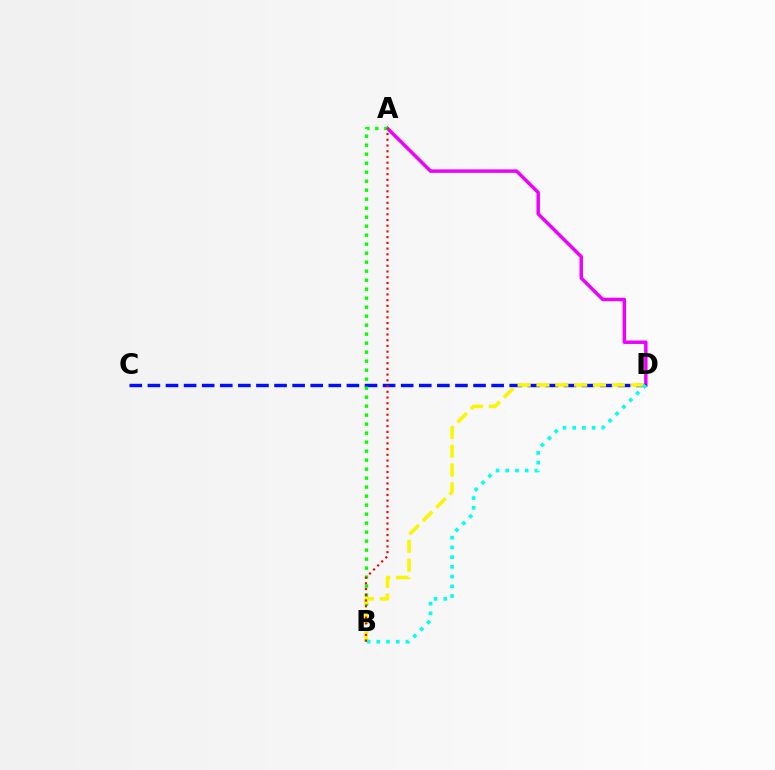{('A', 'D'): [{'color': '#ee00ff', 'line_style': 'solid', 'thickness': 2.49}], ('C', 'D'): [{'color': '#0010ff', 'line_style': 'dashed', 'thickness': 2.46}], ('A', 'B'): [{'color': '#08ff00', 'line_style': 'dotted', 'thickness': 2.44}, {'color': '#ff0000', 'line_style': 'dotted', 'thickness': 1.56}], ('B', 'D'): [{'color': '#fcf500', 'line_style': 'dashed', 'thickness': 2.56}, {'color': '#00fff6', 'line_style': 'dotted', 'thickness': 2.64}]}